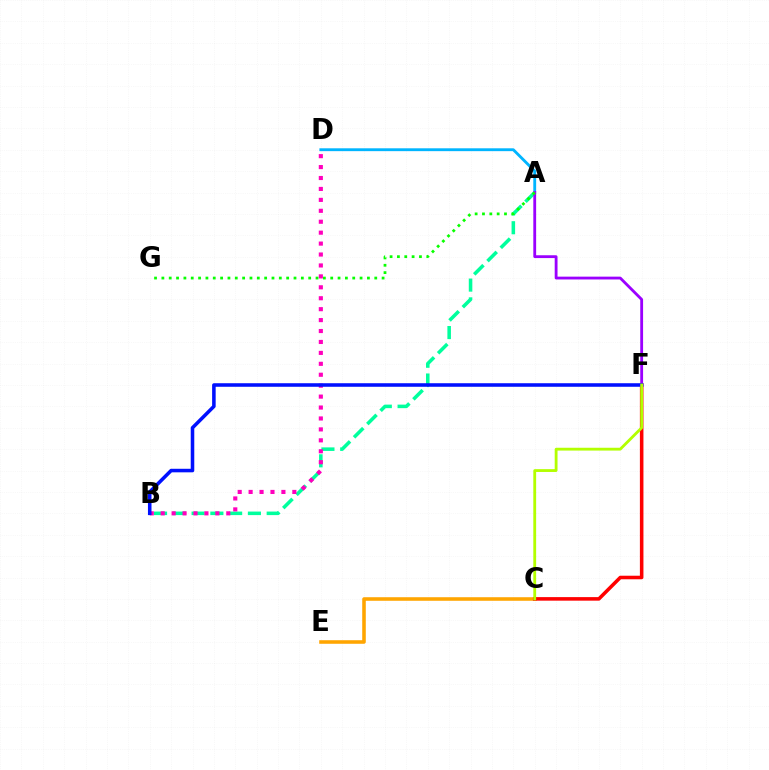{('A', 'D'): [{'color': '#00b5ff', 'line_style': 'solid', 'thickness': 2.05}], ('A', 'B'): [{'color': '#00ff9d', 'line_style': 'dashed', 'thickness': 2.55}], ('C', 'E'): [{'color': '#ffa500', 'line_style': 'solid', 'thickness': 2.56}], ('B', 'D'): [{'color': '#ff00bd', 'line_style': 'dotted', 'thickness': 2.97}], ('C', 'F'): [{'color': '#ff0000', 'line_style': 'solid', 'thickness': 2.56}, {'color': '#b3ff00', 'line_style': 'solid', 'thickness': 2.03}], ('A', 'F'): [{'color': '#9b00ff', 'line_style': 'solid', 'thickness': 2.03}], ('A', 'G'): [{'color': '#08ff00', 'line_style': 'dotted', 'thickness': 1.99}], ('B', 'F'): [{'color': '#0010ff', 'line_style': 'solid', 'thickness': 2.56}]}